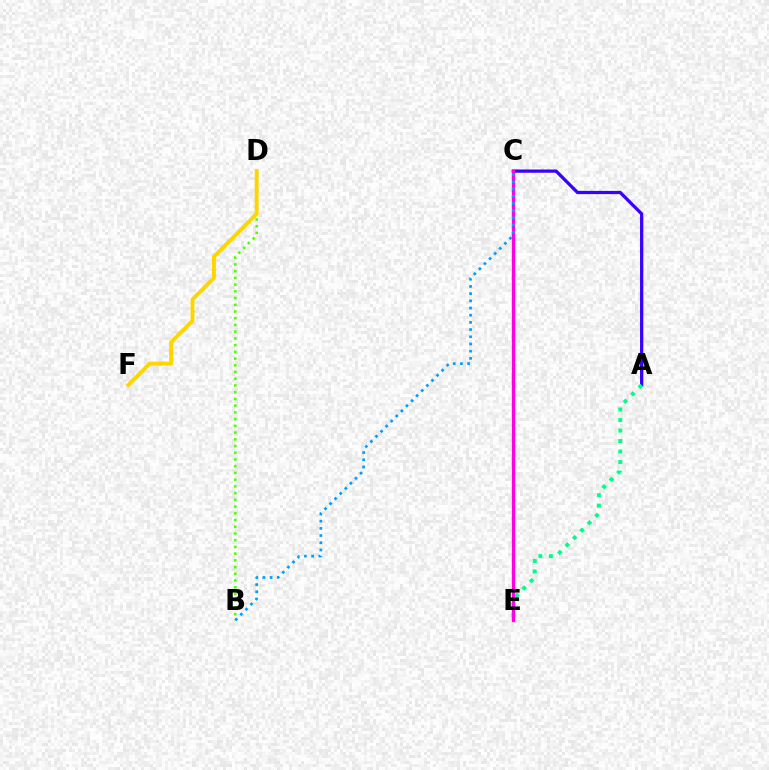{('A', 'C'): [{'color': '#3700ff', 'line_style': 'solid', 'thickness': 2.34}], ('C', 'E'): [{'color': '#ff0000', 'line_style': 'solid', 'thickness': 2.36}, {'color': '#ff00ed', 'line_style': 'solid', 'thickness': 2.11}], ('A', 'E'): [{'color': '#00ff86', 'line_style': 'dotted', 'thickness': 2.85}], ('B', 'D'): [{'color': '#4fff00', 'line_style': 'dotted', 'thickness': 1.83}], ('B', 'C'): [{'color': '#009eff', 'line_style': 'dotted', 'thickness': 1.95}], ('D', 'F'): [{'color': '#ffd500', 'line_style': 'solid', 'thickness': 2.81}]}